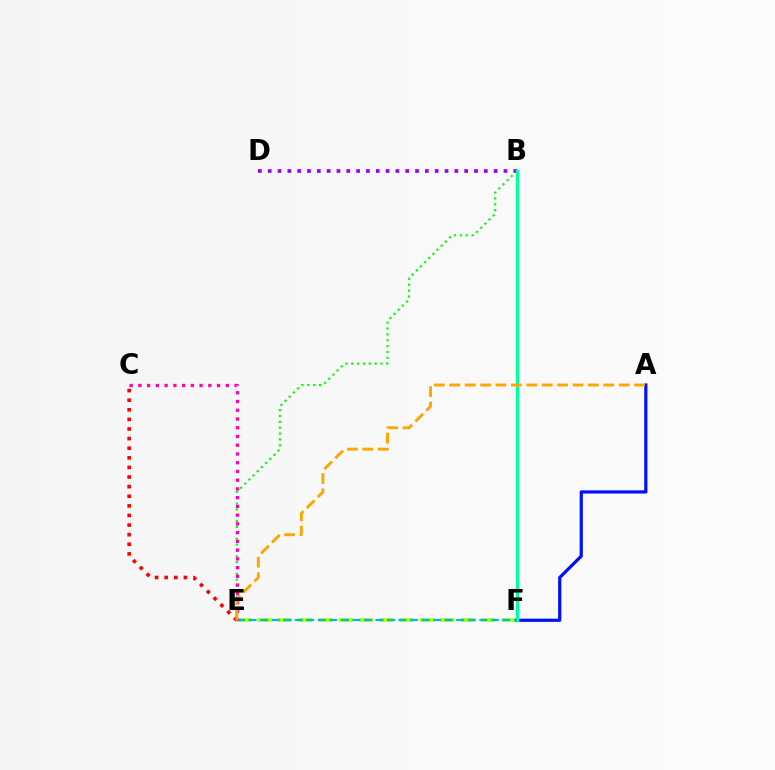{('C', 'E'): [{'color': '#ff0000', 'line_style': 'dotted', 'thickness': 2.61}, {'color': '#ff00bd', 'line_style': 'dotted', 'thickness': 2.37}], ('E', 'F'): [{'color': '#b3ff00', 'line_style': 'dashed', 'thickness': 2.76}, {'color': '#00b5ff', 'line_style': 'dashed', 'thickness': 1.57}], ('B', 'E'): [{'color': '#08ff00', 'line_style': 'dotted', 'thickness': 1.59}], ('A', 'F'): [{'color': '#0010ff', 'line_style': 'solid', 'thickness': 2.3}], ('B', 'D'): [{'color': '#9b00ff', 'line_style': 'dotted', 'thickness': 2.67}], ('B', 'F'): [{'color': '#00ff9d', 'line_style': 'solid', 'thickness': 2.37}], ('A', 'E'): [{'color': '#ffa500', 'line_style': 'dashed', 'thickness': 2.09}]}